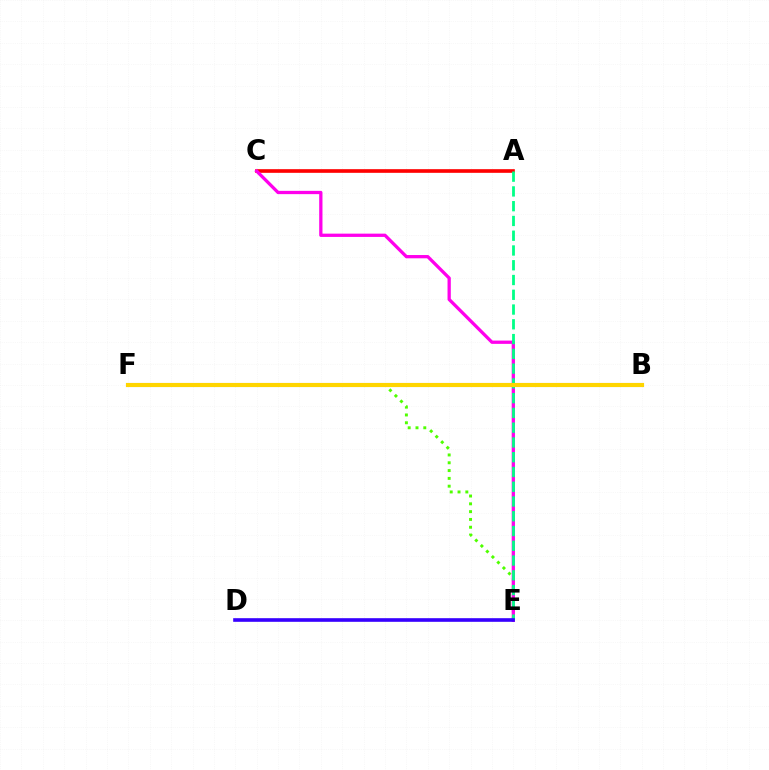{('A', 'C'): [{'color': '#ff0000', 'line_style': 'solid', 'thickness': 2.63}], ('E', 'F'): [{'color': '#4fff00', 'line_style': 'dotted', 'thickness': 2.12}], ('C', 'E'): [{'color': '#ff00ed', 'line_style': 'solid', 'thickness': 2.36}], ('A', 'E'): [{'color': '#00ff86', 'line_style': 'dashed', 'thickness': 2.01}], ('B', 'F'): [{'color': '#009eff', 'line_style': 'solid', 'thickness': 2.9}, {'color': '#ffd500', 'line_style': 'solid', 'thickness': 2.96}], ('D', 'E'): [{'color': '#3700ff', 'line_style': 'solid', 'thickness': 2.61}]}